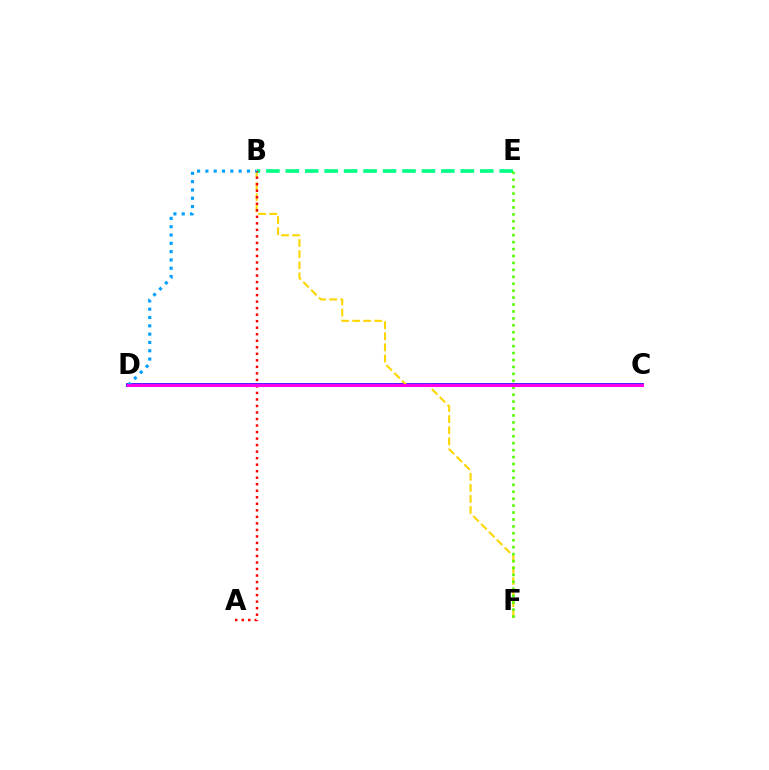{('C', 'D'): [{'color': '#3700ff', 'line_style': 'solid', 'thickness': 2.69}, {'color': '#ff00ed', 'line_style': 'solid', 'thickness': 2.2}], ('B', 'F'): [{'color': '#ffd500', 'line_style': 'dashed', 'thickness': 1.51}], ('B', 'E'): [{'color': '#00ff86', 'line_style': 'dashed', 'thickness': 2.64}], ('A', 'B'): [{'color': '#ff0000', 'line_style': 'dotted', 'thickness': 1.77}], ('B', 'D'): [{'color': '#009eff', 'line_style': 'dotted', 'thickness': 2.26}], ('E', 'F'): [{'color': '#4fff00', 'line_style': 'dotted', 'thickness': 1.88}]}